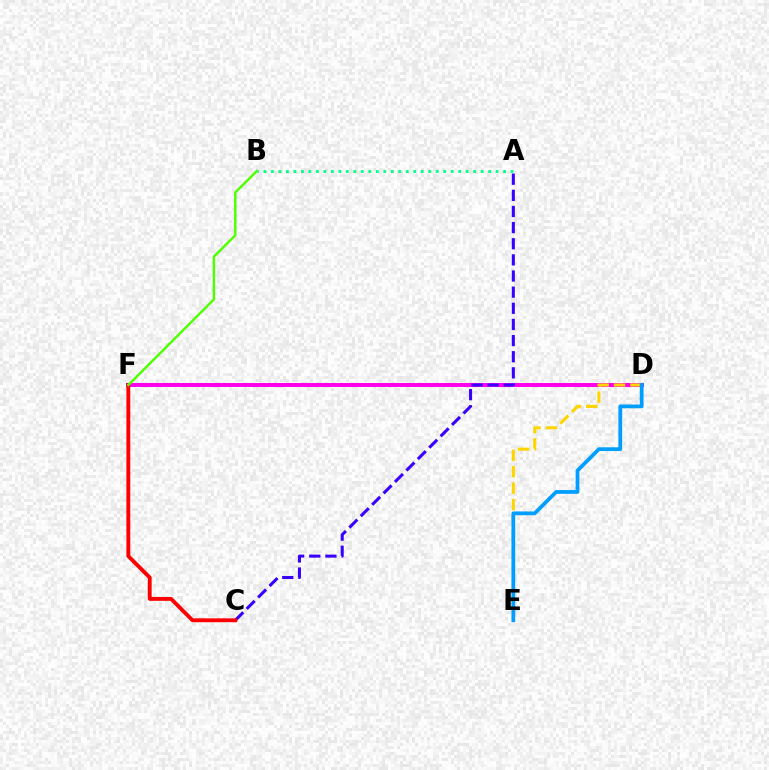{('D', 'F'): [{'color': '#ff00ed', 'line_style': 'solid', 'thickness': 2.85}], ('A', 'C'): [{'color': '#3700ff', 'line_style': 'dashed', 'thickness': 2.19}], ('C', 'F'): [{'color': '#ff0000', 'line_style': 'solid', 'thickness': 2.79}], ('B', 'F'): [{'color': '#4fff00', 'line_style': 'solid', 'thickness': 1.75}], ('D', 'E'): [{'color': '#ffd500', 'line_style': 'dashed', 'thickness': 2.23}, {'color': '#009eff', 'line_style': 'solid', 'thickness': 2.7}], ('A', 'B'): [{'color': '#00ff86', 'line_style': 'dotted', 'thickness': 2.03}]}